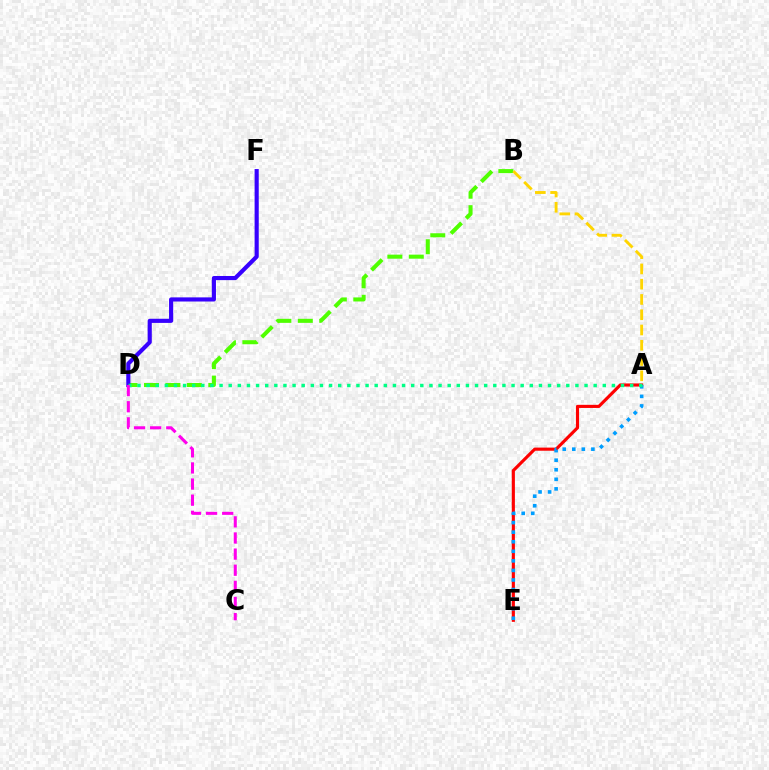{('B', 'D'): [{'color': '#4fff00', 'line_style': 'dashed', 'thickness': 2.91}], ('A', 'B'): [{'color': '#ffd500', 'line_style': 'dashed', 'thickness': 2.07}], ('A', 'E'): [{'color': '#ff0000', 'line_style': 'solid', 'thickness': 2.25}, {'color': '#009eff', 'line_style': 'dotted', 'thickness': 2.6}], ('D', 'F'): [{'color': '#3700ff', 'line_style': 'solid', 'thickness': 2.98}], ('A', 'D'): [{'color': '#00ff86', 'line_style': 'dotted', 'thickness': 2.48}], ('C', 'D'): [{'color': '#ff00ed', 'line_style': 'dashed', 'thickness': 2.19}]}